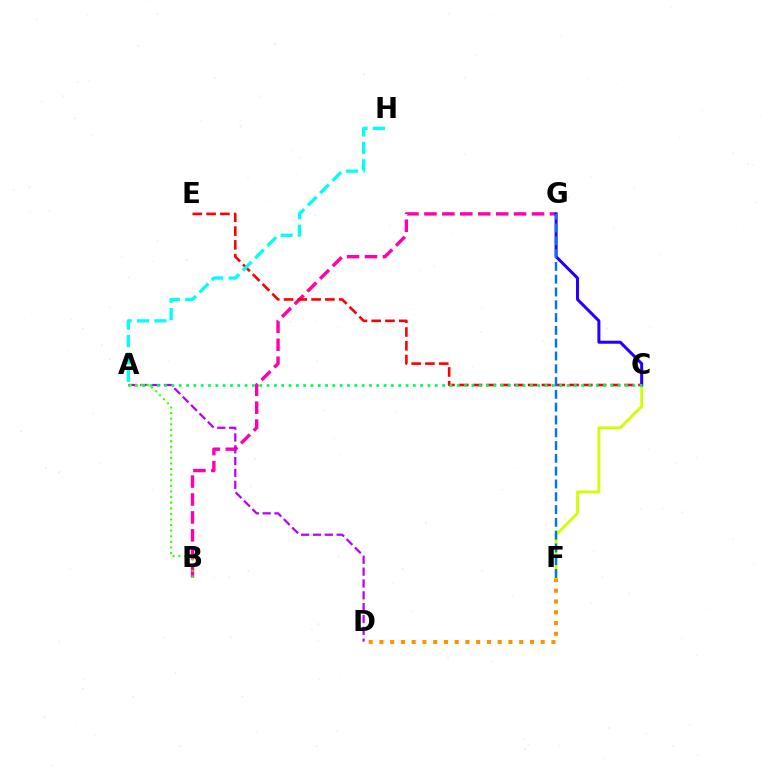{('B', 'G'): [{'color': '#ff00ac', 'line_style': 'dashed', 'thickness': 2.44}], ('C', 'E'): [{'color': '#ff0000', 'line_style': 'dashed', 'thickness': 1.87}], ('D', 'F'): [{'color': '#ff9400', 'line_style': 'dotted', 'thickness': 2.92}], ('C', 'F'): [{'color': '#d1ff00', 'line_style': 'solid', 'thickness': 2.03}], ('A', 'H'): [{'color': '#00fff6', 'line_style': 'dashed', 'thickness': 2.37}], ('C', 'G'): [{'color': '#2500ff', 'line_style': 'solid', 'thickness': 2.18}], ('A', 'D'): [{'color': '#b900ff', 'line_style': 'dashed', 'thickness': 1.61}], ('A', 'C'): [{'color': '#00ff5c', 'line_style': 'dotted', 'thickness': 1.99}], ('A', 'B'): [{'color': '#3dff00', 'line_style': 'dotted', 'thickness': 1.52}], ('F', 'G'): [{'color': '#0074ff', 'line_style': 'dashed', 'thickness': 1.74}]}